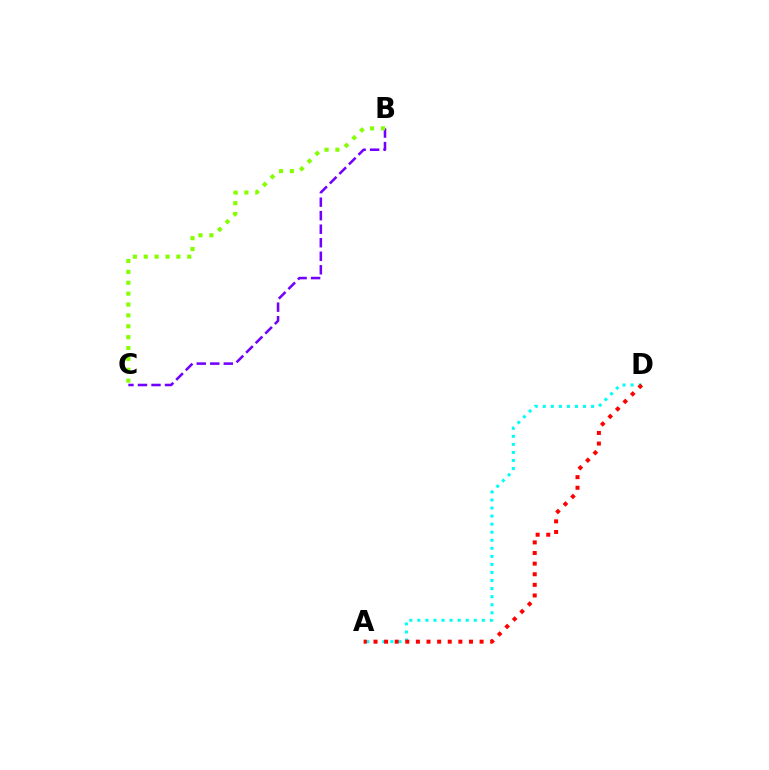{('A', 'D'): [{'color': '#00fff6', 'line_style': 'dotted', 'thickness': 2.19}, {'color': '#ff0000', 'line_style': 'dotted', 'thickness': 2.88}], ('B', 'C'): [{'color': '#7200ff', 'line_style': 'dashed', 'thickness': 1.84}, {'color': '#84ff00', 'line_style': 'dotted', 'thickness': 2.96}]}